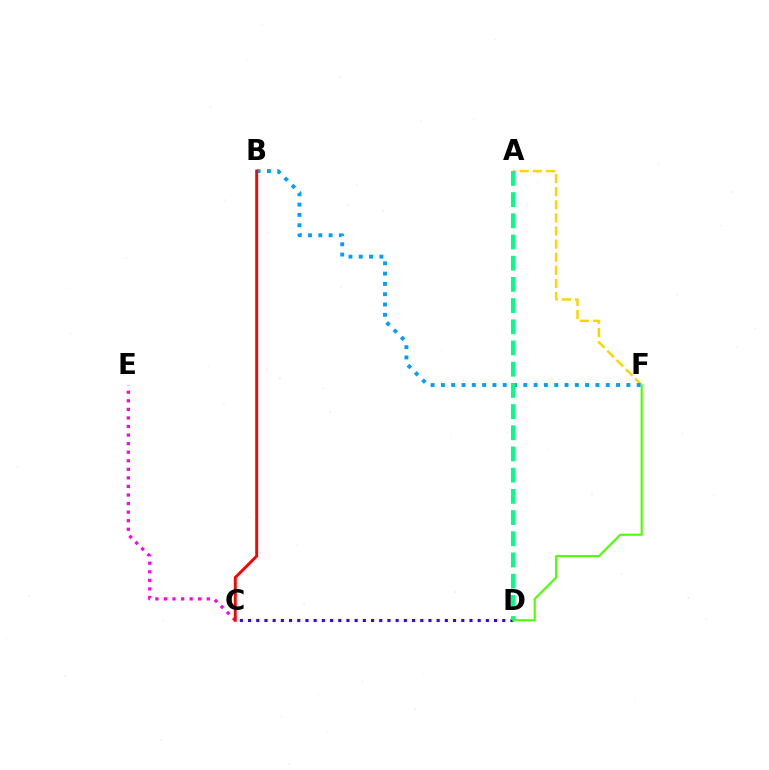{('C', 'D'): [{'color': '#3700ff', 'line_style': 'dotted', 'thickness': 2.23}], ('D', 'F'): [{'color': '#4fff00', 'line_style': 'solid', 'thickness': 1.53}], ('A', 'F'): [{'color': '#ffd500', 'line_style': 'dashed', 'thickness': 1.78}], ('C', 'E'): [{'color': '#ff00ed', 'line_style': 'dotted', 'thickness': 2.33}], ('B', 'F'): [{'color': '#009eff', 'line_style': 'dotted', 'thickness': 2.8}], ('B', 'C'): [{'color': '#ff0000', 'line_style': 'solid', 'thickness': 2.09}], ('A', 'D'): [{'color': '#00ff86', 'line_style': 'dashed', 'thickness': 2.88}]}